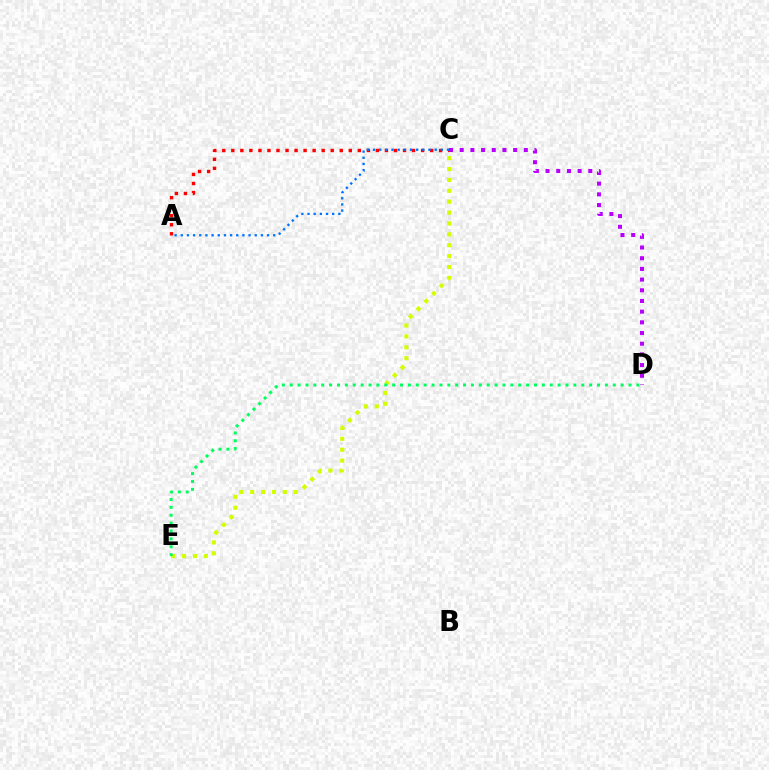{('A', 'C'): [{'color': '#ff0000', 'line_style': 'dotted', 'thickness': 2.46}, {'color': '#0074ff', 'line_style': 'dotted', 'thickness': 1.67}], ('C', 'E'): [{'color': '#d1ff00', 'line_style': 'dotted', 'thickness': 2.96}], ('C', 'D'): [{'color': '#b900ff', 'line_style': 'dotted', 'thickness': 2.9}], ('D', 'E'): [{'color': '#00ff5c', 'line_style': 'dotted', 'thickness': 2.14}]}